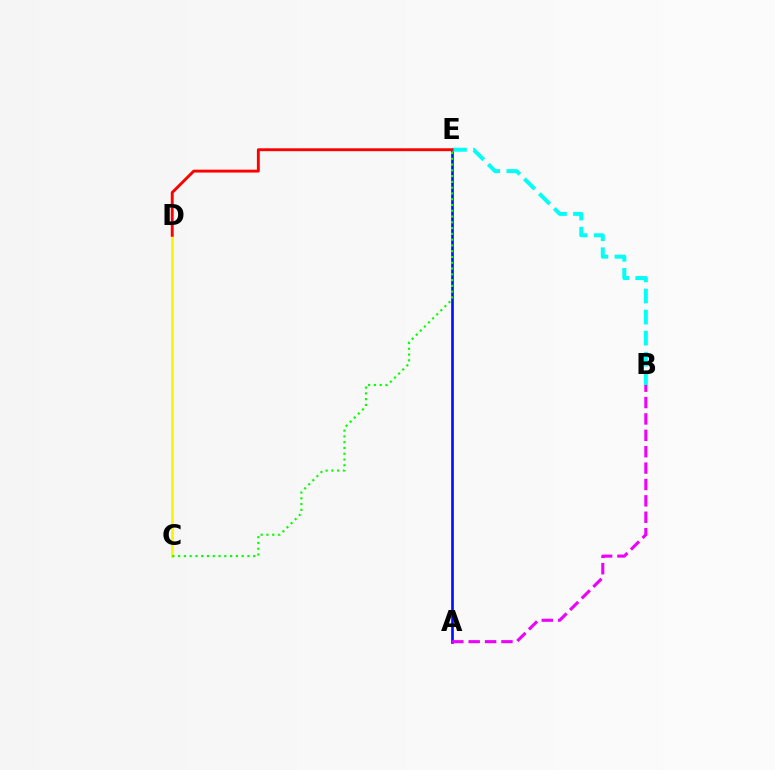{('A', 'E'): [{'color': '#0010ff', 'line_style': 'solid', 'thickness': 1.91}], ('C', 'D'): [{'color': '#fcf500', 'line_style': 'solid', 'thickness': 1.99}], ('C', 'E'): [{'color': '#08ff00', 'line_style': 'dotted', 'thickness': 1.57}], ('B', 'E'): [{'color': '#00fff6', 'line_style': 'dashed', 'thickness': 2.86}], ('D', 'E'): [{'color': '#ff0000', 'line_style': 'solid', 'thickness': 2.08}], ('A', 'B'): [{'color': '#ee00ff', 'line_style': 'dashed', 'thickness': 2.23}]}